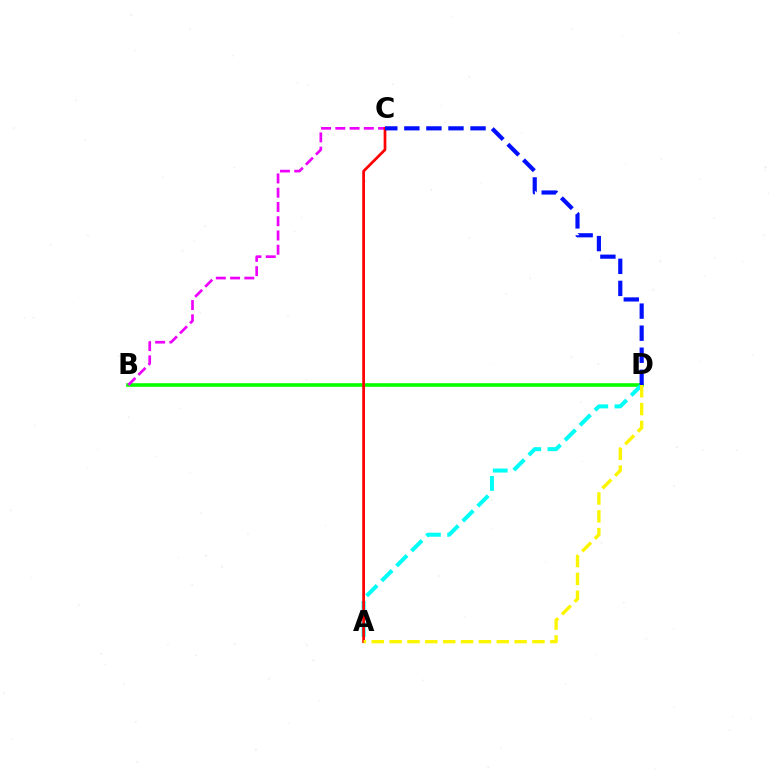{('B', 'D'): [{'color': '#08ff00', 'line_style': 'solid', 'thickness': 2.6}], ('B', 'C'): [{'color': '#ee00ff', 'line_style': 'dashed', 'thickness': 1.94}], ('A', 'D'): [{'color': '#00fff6', 'line_style': 'dashed', 'thickness': 2.88}, {'color': '#fcf500', 'line_style': 'dashed', 'thickness': 2.43}], ('A', 'C'): [{'color': '#ff0000', 'line_style': 'solid', 'thickness': 1.96}], ('C', 'D'): [{'color': '#0010ff', 'line_style': 'dashed', 'thickness': 3.0}]}